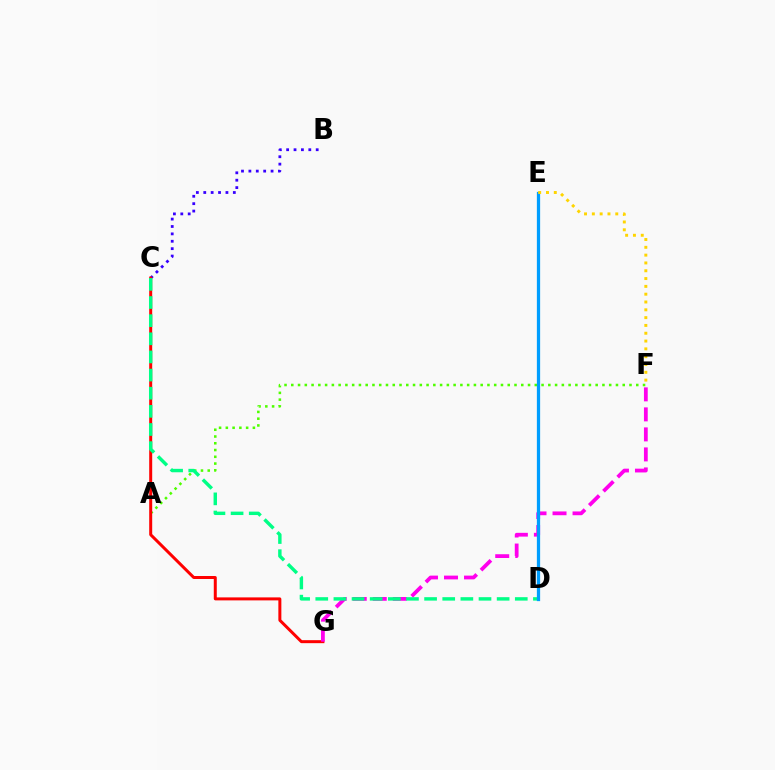{('B', 'C'): [{'color': '#3700ff', 'line_style': 'dotted', 'thickness': 2.01}], ('A', 'F'): [{'color': '#4fff00', 'line_style': 'dotted', 'thickness': 1.84}], ('C', 'G'): [{'color': '#ff0000', 'line_style': 'solid', 'thickness': 2.15}], ('F', 'G'): [{'color': '#ff00ed', 'line_style': 'dashed', 'thickness': 2.72}], ('C', 'D'): [{'color': '#00ff86', 'line_style': 'dashed', 'thickness': 2.46}], ('D', 'E'): [{'color': '#009eff', 'line_style': 'solid', 'thickness': 2.35}], ('E', 'F'): [{'color': '#ffd500', 'line_style': 'dotted', 'thickness': 2.12}]}